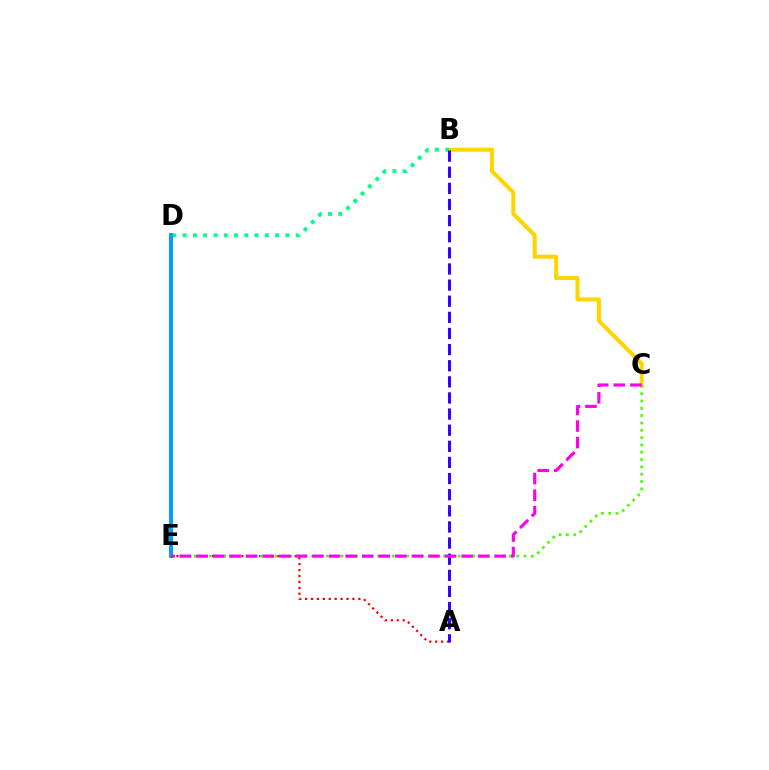{('B', 'C'): [{'color': '#ffd500', 'line_style': 'solid', 'thickness': 2.91}], ('B', 'D'): [{'color': '#00ff86', 'line_style': 'dotted', 'thickness': 2.79}], ('A', 'E'): [{'color': '#ff0000', 'line_style': 'dotted', 'thickness': 1.61}], ('C', 'E'): [{'color': '#4fff00', 'line_style': 'dotted', 'thickness': 1.99}, {'color': '#ff00ed', 'line_style': 'dashed', 'thickness': 2.25}], ('A', 'B'): [{'color': '#3700ff', 'line_style': 'dashed', 'thickness': 2.19}], ('D', 'E'): [{'color': '#009eff', 'line_style': 'solid', 'thickness': 2.82}]}